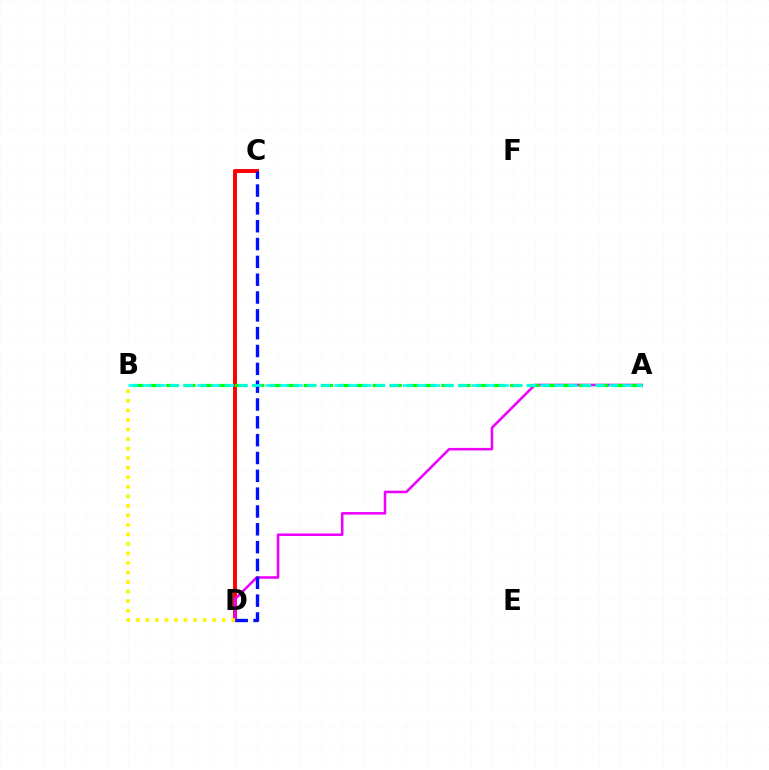{('C', 'D'): [{'color': '#ff0000', 'line_style': 'solid', 'thickness': 2.84}, {'color': '#0010ff', 'line_style': 'dashed', 'thickness': 2.42}], ('A', 'D'): [{'color': '#ee00ff', 'line_style': 'solid', 'thickness': 1.83}], ('B', 'D'): [{'color': '#fcf500', 'line_style': 'dotted', 'thickness': 2.59}], ('A', 'B'): [{'color': '#08ff00', 'line_style': 'dashed', 'thickness': 2.34}, {'color': '#00fff6', 'line_style': 'dashed', 'thickness': 1.86}]}